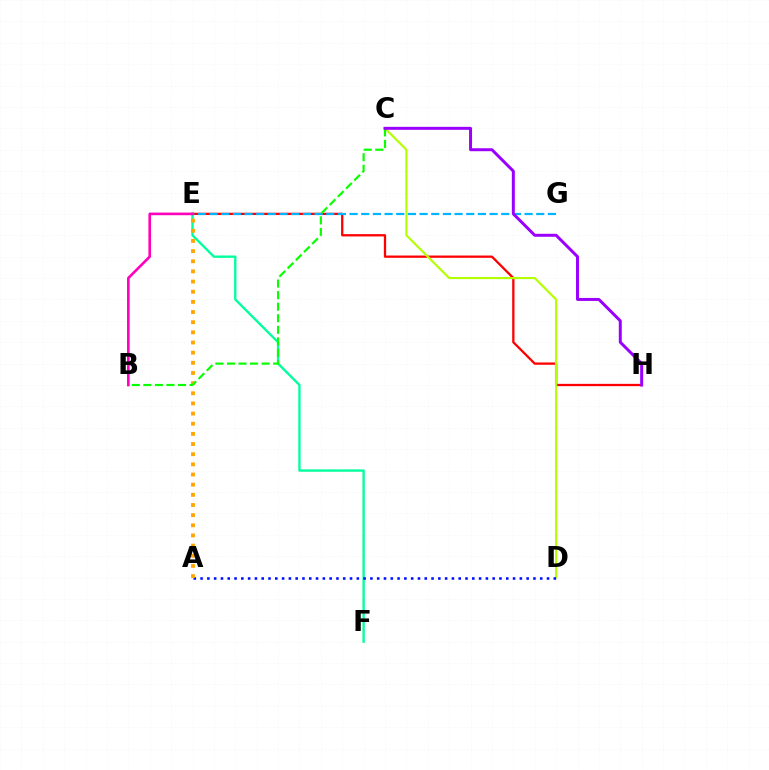{('E', 'H'): [{'color': '#ff0000', 'line_style': 'solid', 'thickness': 1.65}], ('C', 'D'): [{'color': '#b3ff00', 'line_style': 'solid', 'thickness': 1.53}], ('E', 'F'): [{'color': '#00ff9d', 'line_style': 'solid', 'thickness': 1.69}], ('A', 'D'): [{'color': '#0010ff', 'line_style': 'dotted', 'thickness': 1.85}], ('E', 'G'): [{'color': '#00b5ff', 'line_style': 'dashed', 'thickness': 1.59}], ('A', 'E'): [{'color': '#ffa500', 'line_style': 'dotted', 'thickness': 2.76}], ('B', 'C'): [{'color': '#08ff00', 'line_style': 'dashed', 'thickness': 1.57}], ('C', 'H'): [{'color': '#9b00ff', 'line_style': 'solid', 'thickness': 2.14}], ('B', 'E'): [{'color': '#ff00bd', 'line_style': 'solid', 'thickness': 1.89}]}